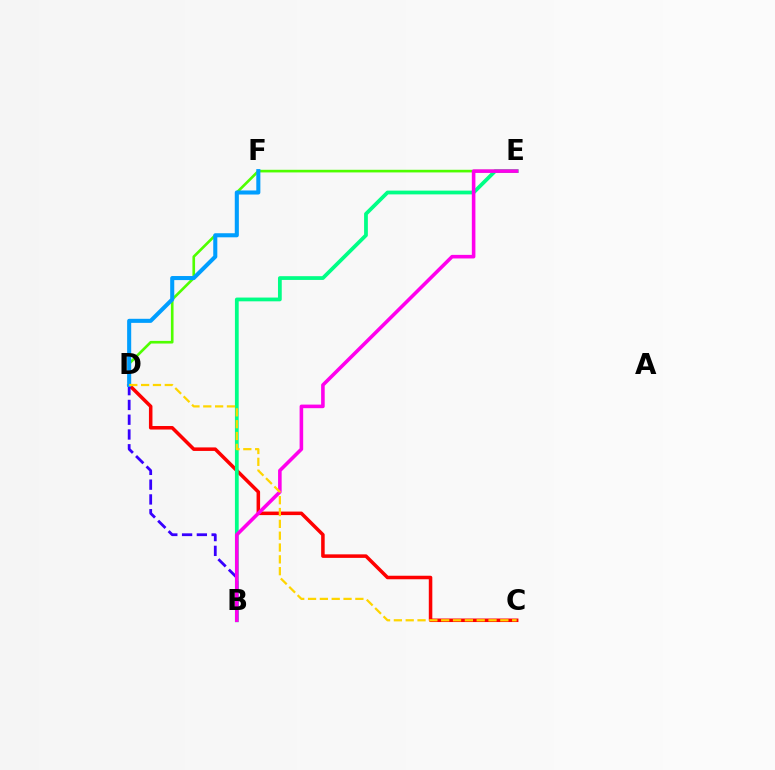{('C', 'D'): [{'color': '#ff0000', 'line_style': 'solid', 'thickness': 2.54}, {'color': '#ffd500', 'line_style': 'dashed', 'thickness': 1.61}], ('B', 'E'): [{'color': '#00ff86', 'line_style': 'solid', 'thickness': 2.71}, {'color': '#ff00ed', 'line_style': 'solid', 'thickness': 2.58}], ('B', 'D'): [{'color': '#3700ff', 'line_style': 'dashed', 'thickness': 2.01}], ('D', 'E'): [{'color': '#4fff00', 'line_style': 'solid', 'thickness': 1.9}], ('D', 'F'): [{'color': '#009eff', 'line_style': 'solid', 'thickness': 2.93}]}